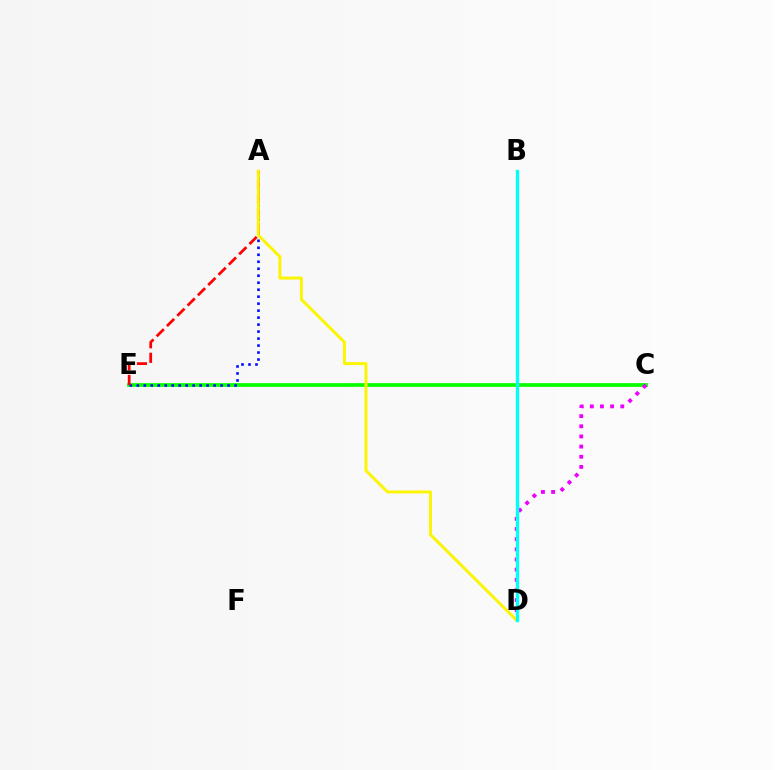{('C', 'E'): [{'color': '#08ff00', 'line_style': 'solid', 'thickness': 2.69}], ('C', 'D'): [{'color': '#ee00ff', 'line_style': 'dotted', 'thickness': 2.76}], ('A', 'E'): [{'color': '#0010ff', 'line_style': 'dotted', 'thickness': 1.9}, {'color': '#ff0000', 'line_style': 'dashed', 'thickness': 1.98}], ('A', 'D'): [{'color': '#fcf500', 'line_style': 'solid', 'thickness': 2.11}], ('B', 'D'): [{'color': '#00fff6', 'line_style': 'solid', 'thickness': 2.38}]}